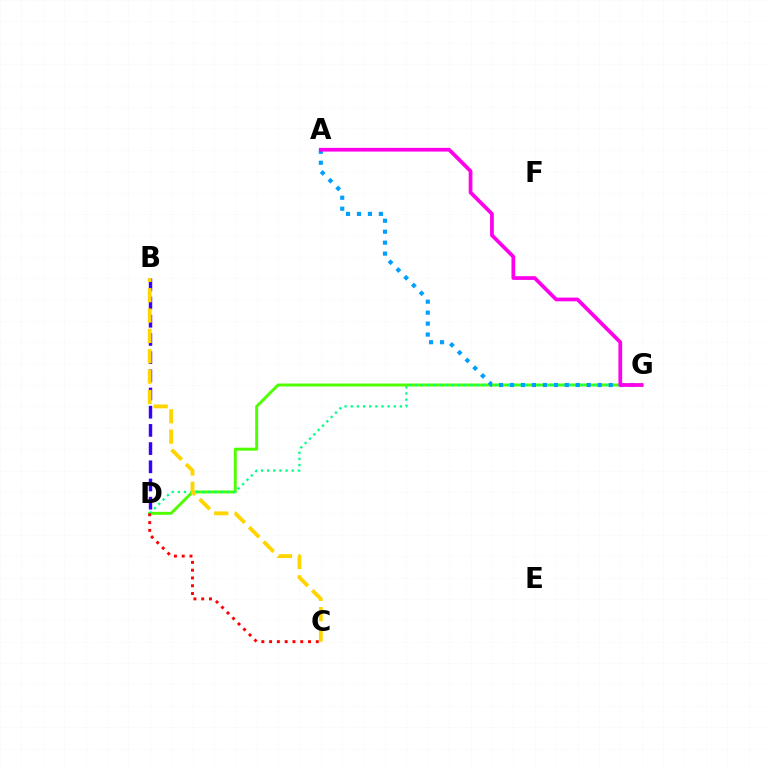{('D', 'G'): [{'color': '#4fff00', 'line_style': 'solid', 'thickness': 2.12}, {'color': '#00ff86', 'line_style': 'dotted', 'thickness': 1.67}], ('A', 'G'): [{'color': '#009eff', 'line_style': 'dotted', 'thickness': 2.98}, {'color': '#ff00ed', 'line_style': 'solid', 'thickness': 2.69}], ('B', 'D'): [{'color': '#3700ff', 'line_style': 'dashed', 'thickness': 2.47}], ('C', 'D'): [{'color': '#ff0000', 'line_style': 'dotted', 'thickness': 2.11}], ('B', 'C'): [{'color': '#ffd500', 'line_style': 'dashed', 'thickness': 2.77}]}